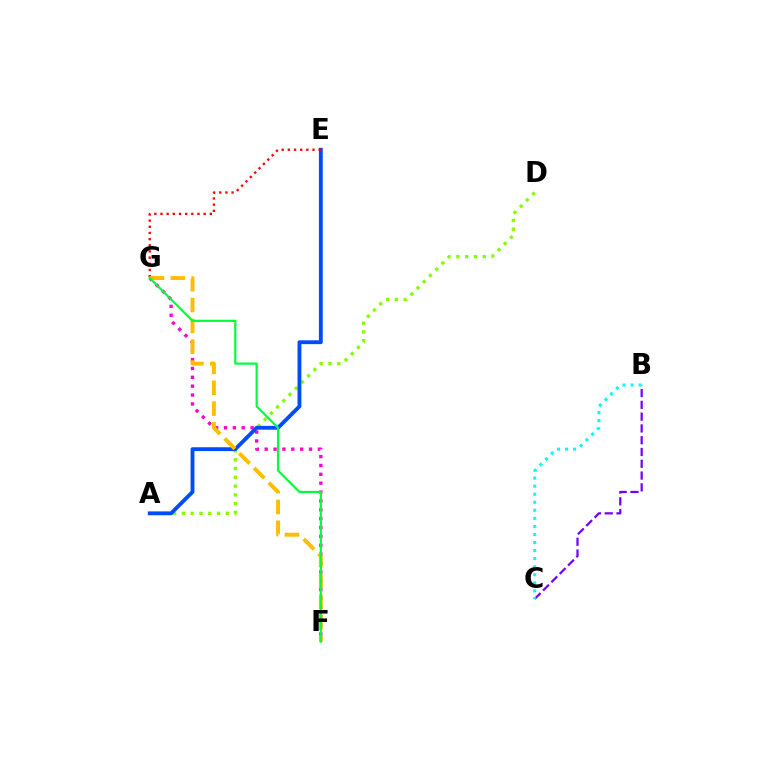{('B', 'C'): [{'color': '#7200ff', 'line_style': 'dashed', 'thickness': 1.6}, {'color': '#00fff6', 'line_style': 'dotted', 'thickness': 2.19}], ('F', 'G'): [{'color': '#ff00cf', 'line_style': 'dotted', 'thickness': 2.41}, {'color': '#ffbd00', 'line_style': 'dashed', 'thickness': 2.83}, {'color': '#00ff39', 'line_style': 'solid', 'thickness': 1.58}], ('A', 'D'): [{'color': '#84ff00', 'line_style': 'dotted', 'thickness': 2.39}], ('A', 'E'): [{'color': '#004bff', 'line_style': 'solid', 'thickness': 2.76}], ('E', 'G'): [{'color': '#ff0000', 'line_style': 'dotted', 'thickness': 1.68}]}